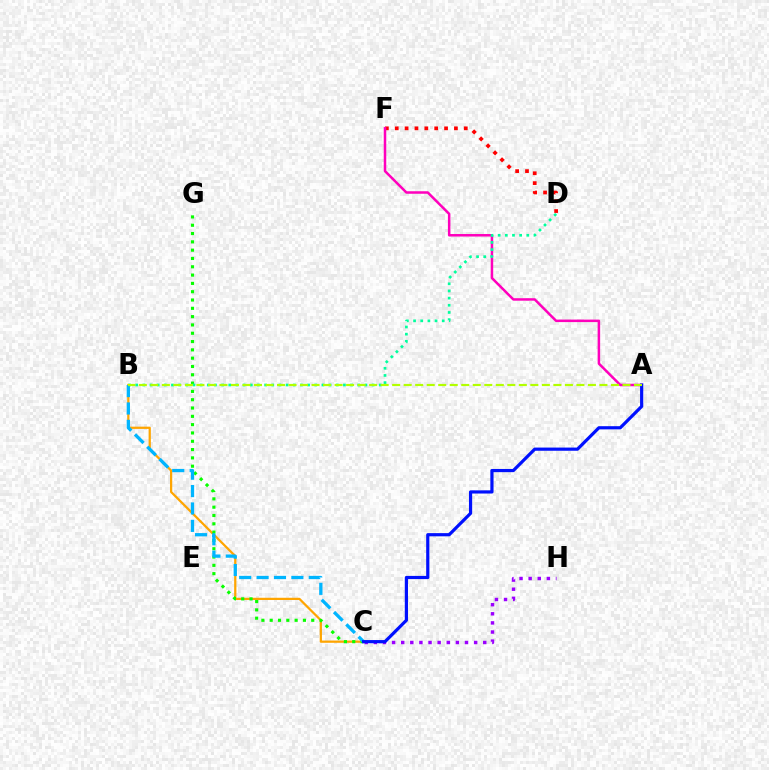{('D', 'F'): [{'color': '#ff0000', 'line_style': 'dotted', 'thickness': 2.68}], ('B', 'C'): [{'color': '#ffa500', 'line_style': 'solid', 'thickness': 1.61}, {'color': '#00b5ff', 'line_style': 'dashed', 'thickness': 2.36}], ('A', 'F'): [{'color': '#ff00bd', 'line_style': 'solid', 'thickness': 1.81}], ('C', 'G'): [{'color': '#08ff00', 'line_style': 'dotted', 'thickness': 2.26}], ('C', 'H'): [{'color': '#9b00ff', 'line_style': 'dotted', 'thickness': 2.48}], ('B', 'D'): [{'color': '#00ff9d', 'line_style': 'dotted', 'thickness': 1.95}], ('A', 'C'): [{'color': '#0010ff', 'line_style': 'solid', 'thickness': 2.3}], ('A', 'B'): [{'color': '#b3ff00', 'line_style': 'dashed', 'thickness': 1.56}]}